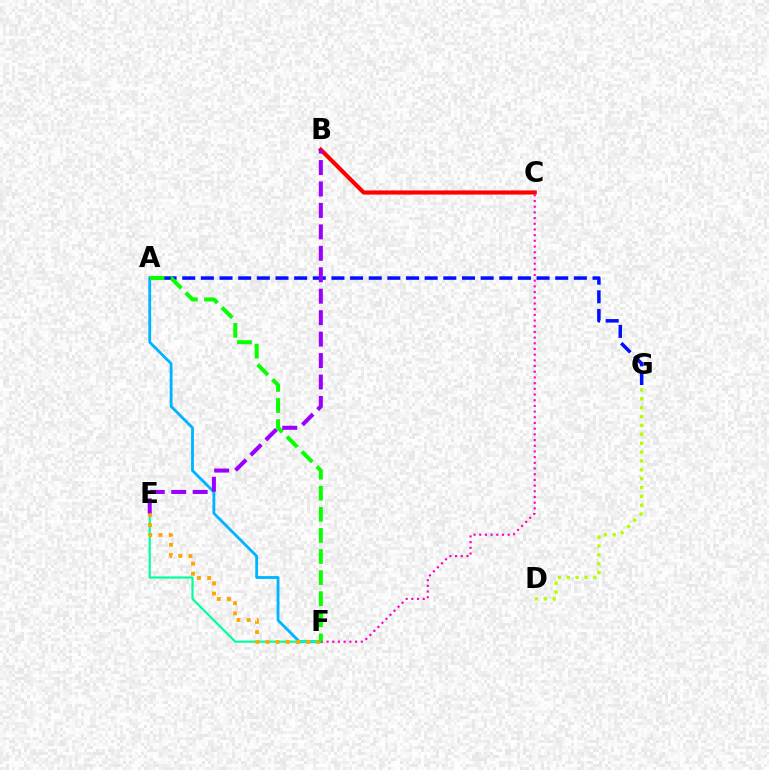{('A', 'F'): [{'color': '#00b5ff', 'line_style': 'solid', 'thickness': 2.04}, {'color': '#08ff00', 'line_style': 'dashed', 'thickness': 2.86}], ('E', 'F'): [{'color': '#00ff9d', 'line_style': 'solid', 'thickness': 1.56}, {'color': '#ffa500', 'line_style': 'dotted', 'thickness': 2.77}], ('D', 'G'): [{'color': '#b3ff00', 'line_style': 'dotted', 'thickness': 2.41}], ('B', 'C'): [{'color': '#ff0000', 'line_style': 'solid', 'thickness': 2.98}], ('A', 'G'): [{'color': '#0010ff', 'line_style': 'dashed', 'thickness': 2.53}], ('C', 'F'): [{'color': '#ff00bd', 'line_style': 'dotted', 'thickness': 1.55}], ('B', 'E'): [{'color': '#9b00ff', 'line_style': 'dashed', 'thickness': 2.91}]}